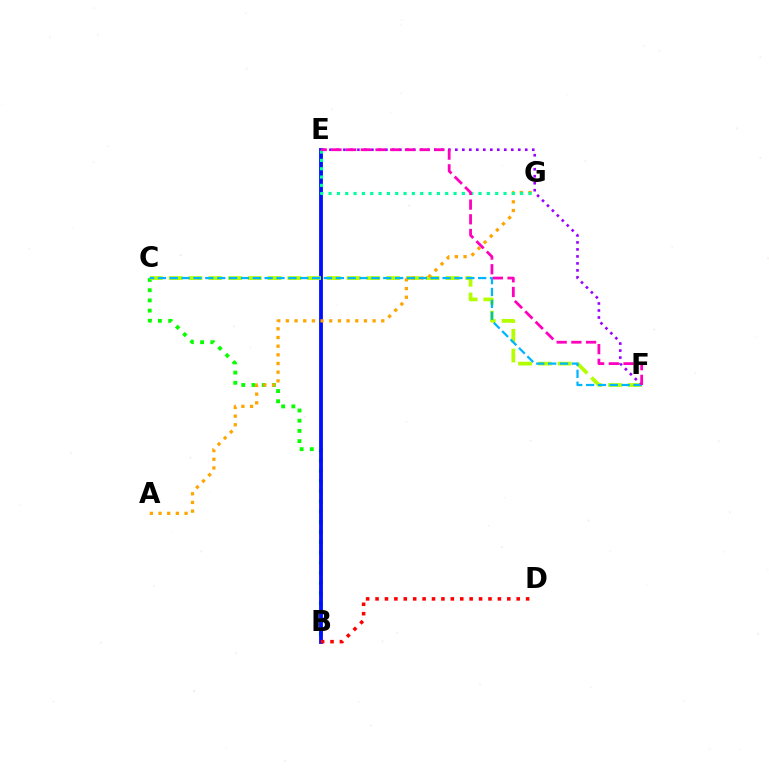{('B', 'C'): [{'color': '#08ff00', 'line_style': 'dotted', 'thickness': 2.77}], ('B', 'E'): [{'color': '#0010ff', 'line_style': 'solid', 'thickness': 2.75}], ('C', 'F'): [{'color': '#b3ff00', 'line_style': 'dashed', 'thickness': 2.69}, {'color': '#00b5ff', 'line_style': 'dashed', 'thickness': 1.61}], ('A', 'G'): [{'color': '#ffa500', 'line_style': 'dotted', 'thickness': 2.36}], ('B', 'D'): [{'color': '#ff0000', 'line_style': 'dotted', 'thickness': 2.56}], ('E', 'F'): [{'color': '#9b00ff', 'line_style': 'dotted', 'thickness': 1.9}, {'color': '#ff00bd', 'line_style': 'dashed', 'thickness': 2.0}], ('E', 'G'): [{'color': '#00ff9d', 'line_style': 'dotted', 'thickness': 2.26}]}